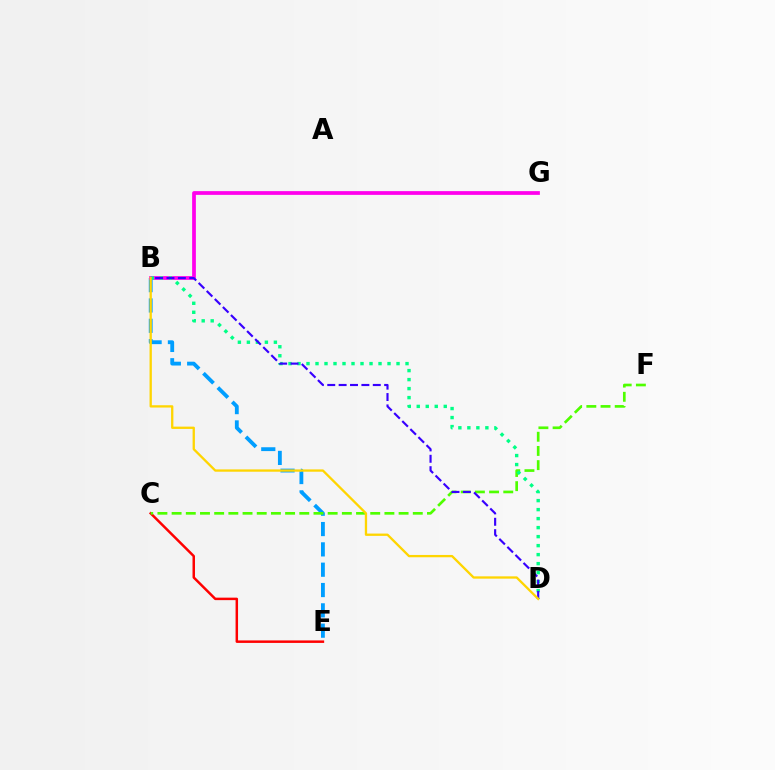{('C', 'E'): [{'color': '#ff0000', 'line_style': 'solid', 'thickness': 1.79}], ('B', 'E'): [{'color': '#009eff', 'line_style': 'dashed', 'thickness': 2.76}], ('C', 'F'): [{'color': '#4fff00', 'line_style': 'dashed', 'thickness': 1.93}], ('B', 'G'): [{'color': '#ff00ed', 'line_style': 'solid', 'thickness': 2.69}], ('B', 'D'): [{'color': '#00ff86', 'line_style': 'dotted', 'thickness': 2.45}, {'color': '#3700ff', 'line_style': 'dashed', 'thickness': 1.55}, {'color': '#ffd500', 'line_style': 'solid', 'thickness': 1.66}]}